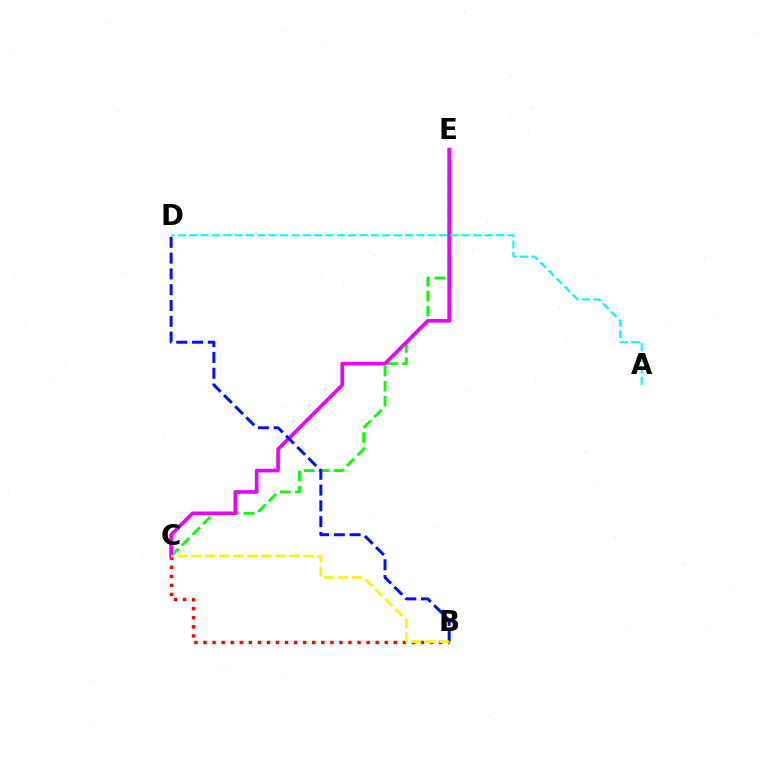{('C', 'E'): [{'color': '#08ff00', 'line_style': 'dashed', 'thickness': 2.04}, {'color': '#ee00ff', 'line_style': 'solid', 'thickness': 2.63}], ('B', 'C'): [{'color': '#ff0000', 'line_style': 'dotted', 'thickness': 2.46}, {'color': '#fcf500', 'line_style': 'dashed', 'thickness': 1.91}], ('B', 'D'): [{'color': '#0010ff', 'line_style': 'dashed', 'thickness': 2.14}], ('A', 'D'): [{'color': '#00fff6', 'line_style': 'dashed', 'thickness': 1.54}]}